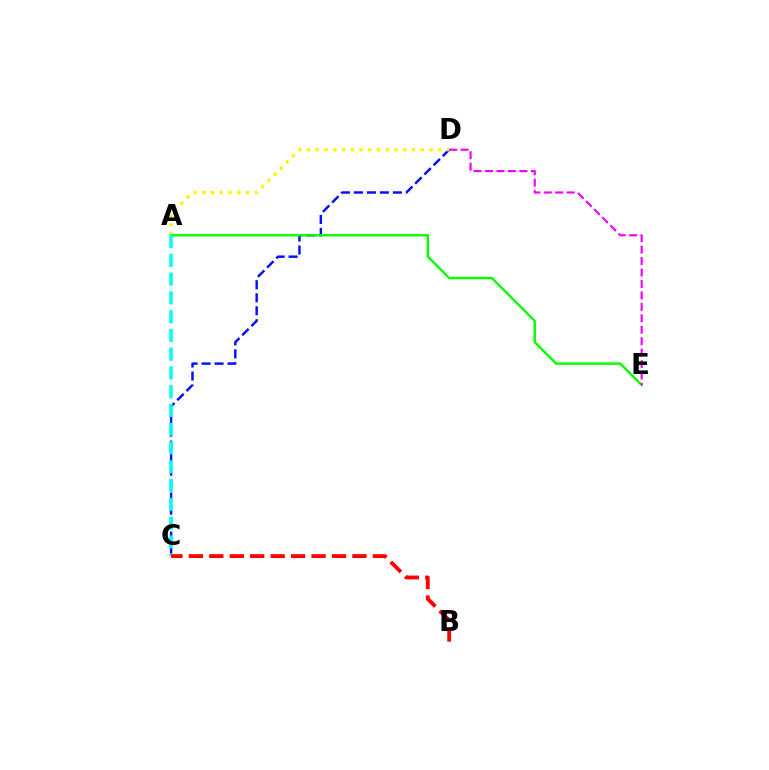{('C', 'D'): [{'color': '#0010ff', 'line_style': 'dashed', 'thickness': 1.77}], ('A', 'D'): [{'color': '#fcf500', 'line_style': 'dotted', 'thickness': 2.38}], ('A', 'E'): [{'color': '#08ff00', 'line_style': 'solid', 'thickness': 1.74}], ('A', 'C'): [{'color': '#00fff6', 'line_style': 'dashed', 'thickness': 2.55}], ('B', 'C'): [{'color': '#ff0000', 'line_style': 'dashed', 'thickness': 2.78}], ('D', 'E'): [{'color': '#ee00ff', 'line_style': 'dashed', 'thickness': 1.56}]}